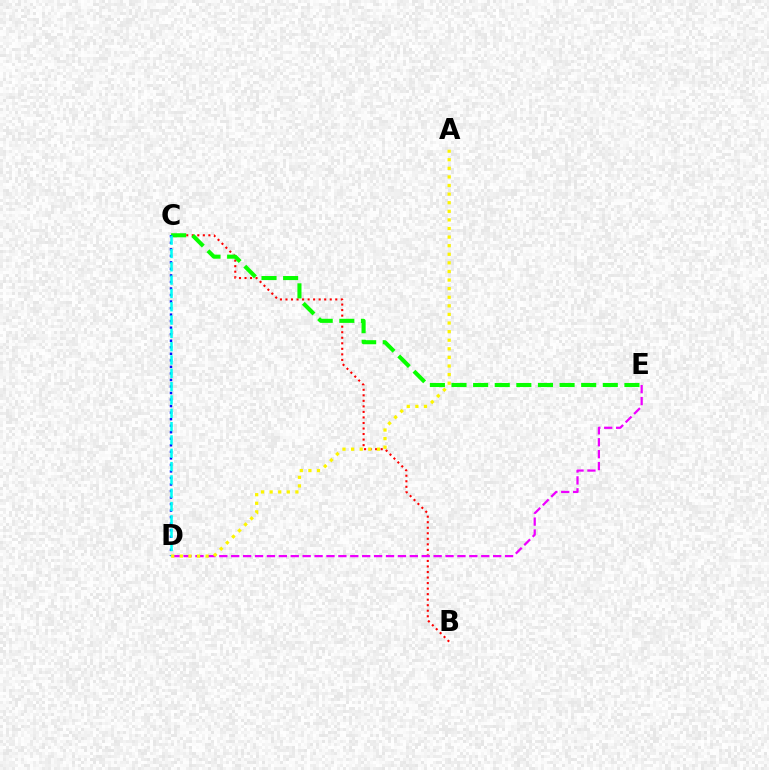{('B', 'C'): [{'color': '#ff0000', 'line_style': 'dotted', 'thickness': 1.5}], ('C', 'E'): [{'color': '#08ff00', 'line_style': 'dashed', 'thickness': 2.94}], ('D', 'E'): [{'color': '#ee00ff', 'line_style': 'dashed', 'thickness': 1.62}], ('C', 'D'): [{'color': '#0010ff', 'line_style': 'dotted', 'thickness': 1.77}, {'color': '#00fff6', 'line_style': 'dashed', 'thickness': 1.81}], ('A', 'D'): [{'color': '#fcf500', 'line_style': 'dotted', 'thickness': 2.33}]}